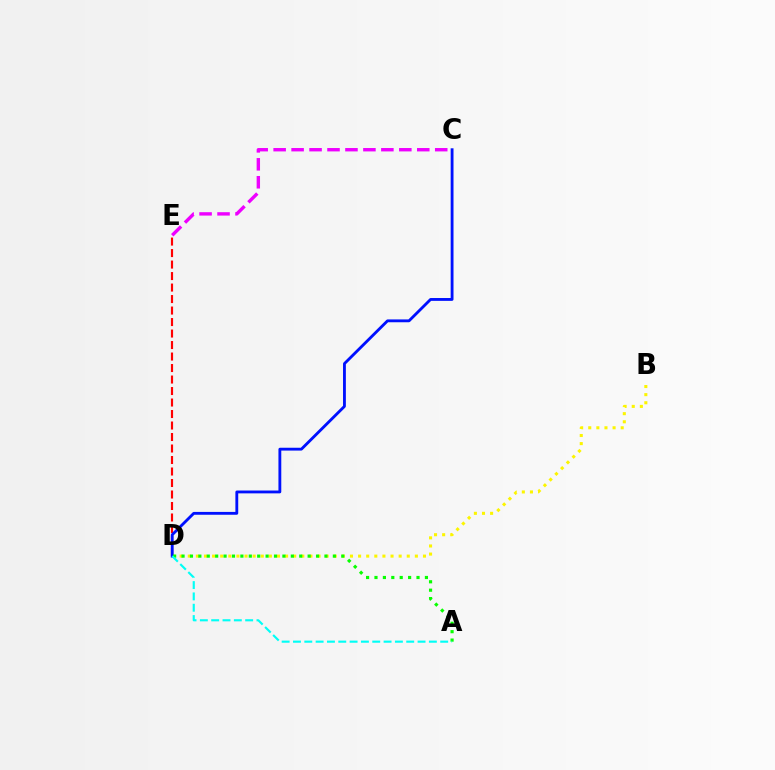{('C', 'E'): [{'color': '#ee00ff', 'line_style': 'dashed', 'thickness': 2.44}], ('B', 'D'): [{'color': '#fcf500', 'line_style': 'dotted', 'thickness': 2.2}], ('D', 'E'): [{'color': '#ff0000', 'line_style': 'dashed', 'thickness': 1.56}], ('C', 'D'): [{'color': '#0010ff', 'line_style': 'solid', 'thickness': 2.05}], ('A', 'D'): [{'color': '#08ff00', 'line_style': 'dotted', 'thickness': 2.28}, {'color': '#00fff6', 'line_style': 'dashed', 'thickness': 1.54}]}